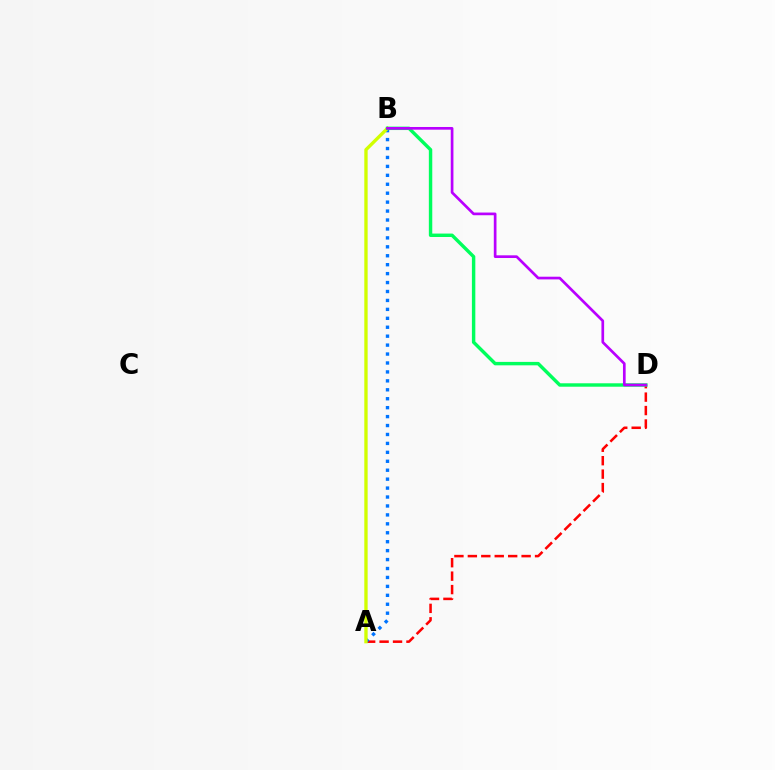{('A', 'D'): [{'color': '#ff0000', 'line_style': 'dashed', 'thickness': 1.83}], ('A', 'B'): [{'color': '#0074ff', 'line_style': 'dotted', 'thickness': 2.43}, {'color': '#d1ff00', 'line_style': 'solid', 'thickness': 2.41}], ('B', 'D'): [{'color': '#00ff5c', 'line_style': 'solid', 'thickness': 2.46}, {'color': '#b900ff', 'line_style': 'solid', 'thickness': 1.94}]}